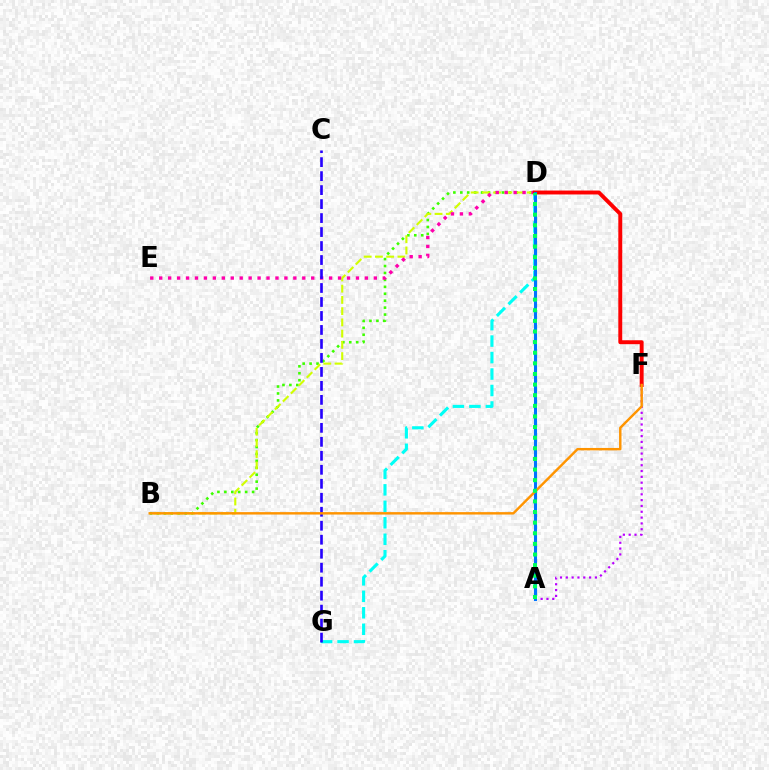{('D', 'G'): [{'color': '#00fff6', 'line_style': 'dashed', 'thickness': 2.24}], ('B', 'D'): [{'color': '#3dff00', 'line_style': 'dotted', 'thickness': 1.88}, {'color': '#d1ff00', 'line_style': 'dashed', 'thickness': 1.53}], ('D', 'E'): [{'color': '#ff00ac', 'line_style': 'dotted', 'thickness': 2.43}], ('A', 'F'): [{'color': '#b900ff', 'line_style': 'dotted', 'thickness': 1.58}], ('C', 'G'): [{'color': '#2500ff', 'line_style': 'dashed', 'thickness': 1.9}], ('D', 'F'): [{'color': '#ff0000', 'line_style': 'solid', 'thickness': 2.82}], ('A', 'D'): [{'color': '#0074ff', 'line_style': 'solid', 'thickness': 2.22}, {'color': '#00ff5c', 'line_style': 'dotted', 'thickness': 2.89}], ('B', 'F'): [{'color': '#ff9400', 'line_style': 'solid', 'thickness': 1.75}]}